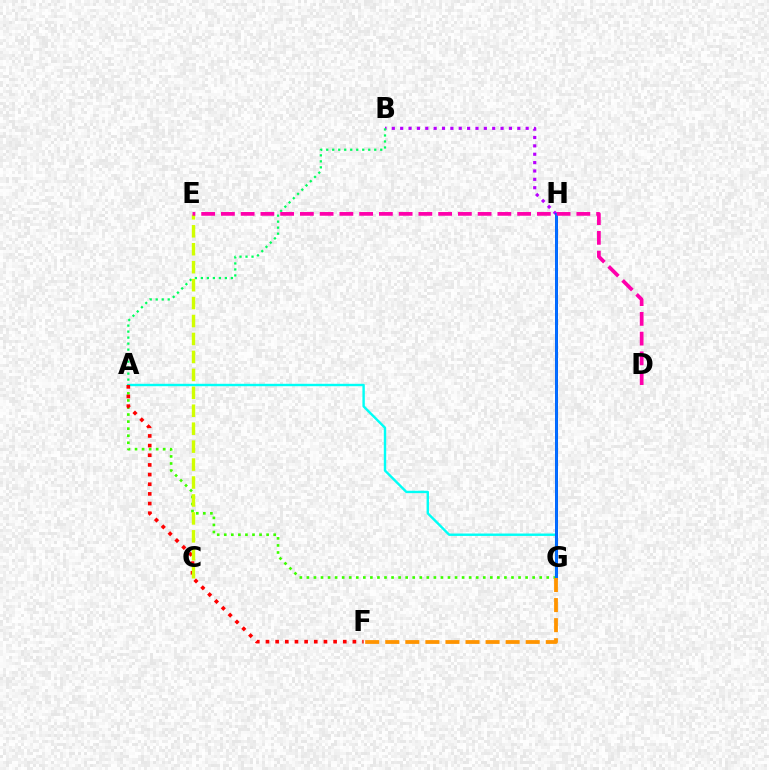{('A', 'G'): [{'color': '#3dff00', 'line_style': 'dotted', 'thickness': 1.92}, {'color': '#00fff6', 'line_style': 'solid', 'thickness': 1.73}], ('A', 'F'): [{'color': '#ff0000', 'line_style': 'dotted', 'thickness': 2.62}], ('B', 'H'): [{'color': '#b900ff', 'line_style': 'dotted', 'thickness': 2.27}], ('A', 'B'): [{'color': '#00ff5c', 'line_style': 'dotted', 'thickness': 1.63}], ('G', 'H'): [{'color': '#2500ff', 'line_style': 'solid', 'thickness': 2.12}, {'color': '#0074ff', 'line_style': 'solid', 'thickness': 1.97}], ('C', 'E'): [{'color': '#d1ff00', 'line_style': 'dashed', 'thickness': 2.44}], ('F', 'G'): [{'color': '#ff9400', 'line_style': 'dashed', 'thickness': 2.73}], ('D', 'E'): [{'color': '#ff00ac', 'line_style': 'dashed', 'thickness': 2.68}]}